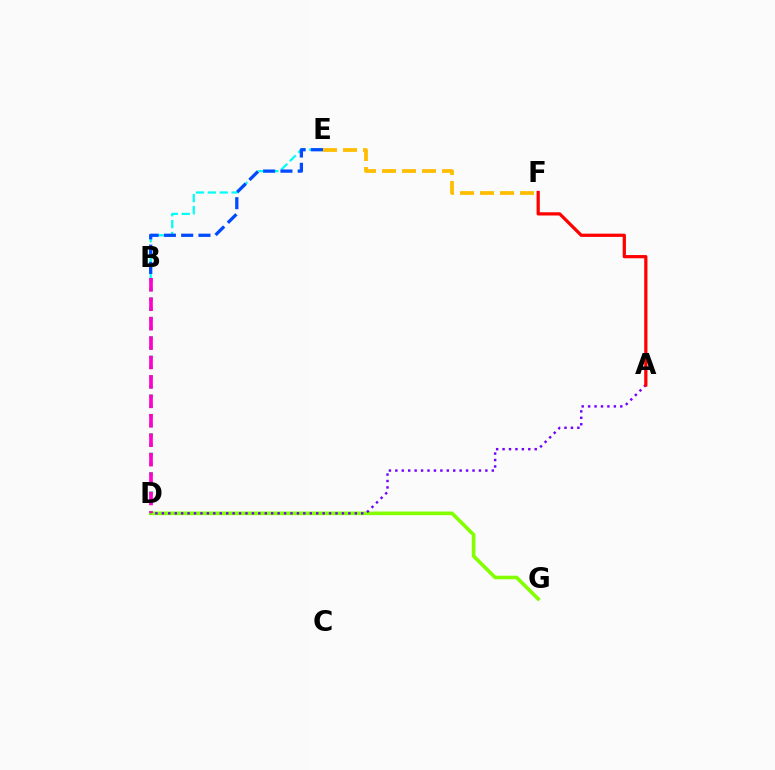{('D', 'G'): [{'color': '#84ff00', 'line_style': 'solid', 'thickness': 2.6}], ('A', 'D'): [{'color': '#7200ff', 'line_style': 'dotted', 'thickness': 1.75}], ('B', 'E'): [{'color': '#00fff6', 'line_style': 'dashed', 'thickness': 1.61}, {'color': '#004bff', 'line_style': 'dashed', 'thickness': 2.35}], ('E', 'F'): [{'color': '#ffbd00', 'line_style': 'dashed', 'thickness': 2.72}], ('B', 'D'): [{'color': '#00ff39', 'line_style': 'dotted', 'thickness': 2.64}, {'color': '#ff00cf', 'line_style': 'dashed', 'thickness': 2.64}], ('A', 'F'): [{'color': '#ff0000', 'line_style': 'solid', 'thickness': 2.33}]}